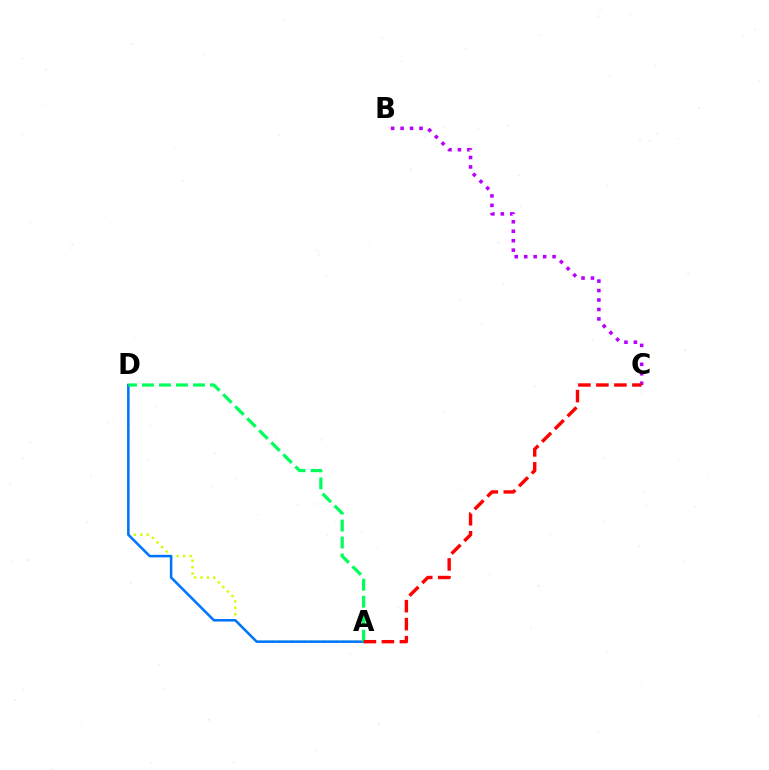{('A', 'D'): [{'color': '#d1ff00', 'line_style': 'dotted', 'thickness': 1.75}, {'color': '#0074ff', 'line_style': 'solid', 'thickness': 1.83}, {'color': '#00ff5c', 'line_style': 'dashed', 'thickness': 2.31}], ('B', 'C'): [{'color': '#b900ff', 'line_style': 'dotted', 'thickness': 2.57}], ('A', 'C'): [{'color': '#ff0000', 'line_style': 'dashed', 'thickness': 2.45}]}